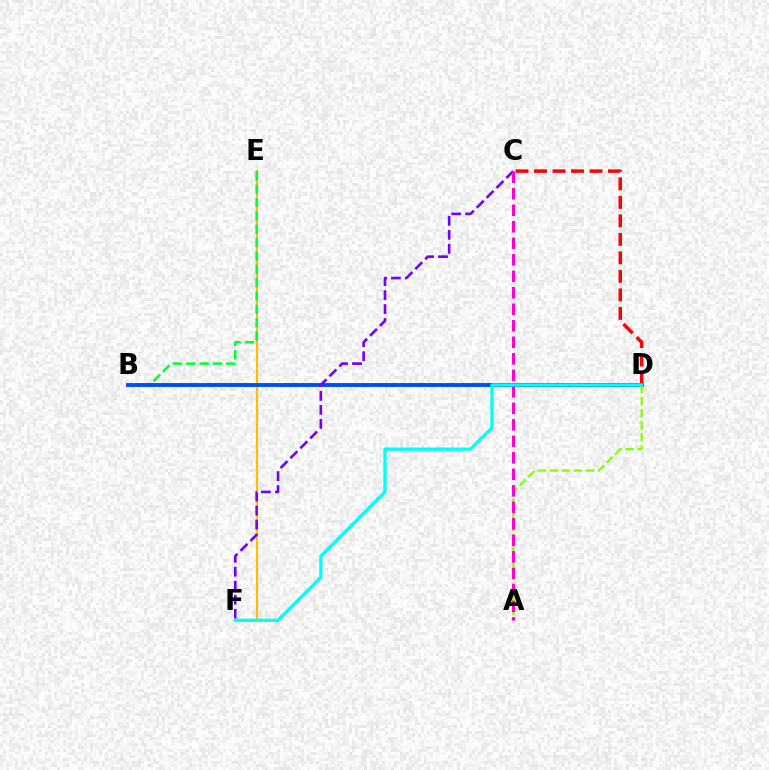{('E', 'F'): [{'color': '#ffbd00', 'line_style': 'solid', 'thickness': 1.54}], ('B', 'E'): [{'color': '#00ff39', 'line_style': 'dashed', 'thickness': 1.81}], ('B', 'D'): [{'color': '#004bff', 'line_style': 'solid', 'thickness': 2.78}], ('A', 'D'): [{'color': '#84ff00', 'line_style': 'dashed', 'thickness': 1.64}], ('C', 'D'): [{'color': '#ff0000', 'line_style': 'dashed', 'thickness': 2.51}], ('C', 'F'): [{'color': '#7200ff', 'line_style': 'dashed', 'thickness': 1.9}], ('A', 'C'): [{'color': '#ff00cf', 'line_style': 'dashed', 'thickness': 2.24}], ('D', 'F'): [{'color': '#00fff6', 'line_style': 'solid', 'thickness': 2.34}]}